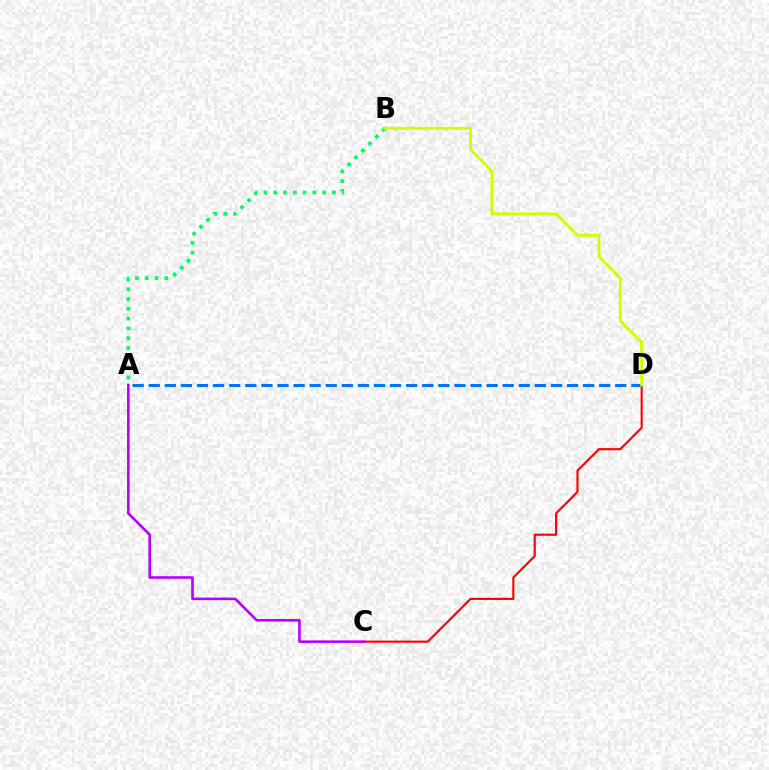{('C', 'D'): [{'color': '#ff0000', 'line_style': 'solid', 'thickness': 1.54}], ('A', 'D'): [{'color': '#0074ff', 'line_style': 'dashed', 'thickness': 2.19}], ('A', 'C'): [{'color': '#b900ff', 'line_style': 'solid', 'thickness': 1.88}], ('A', 'B'): [{'color': '#00ff5c', 'line_style': 'dotted', 'thickness': 2.66}], ('B', 'D'): [{'color': '#d1ff00', 'line_style': 'solid', 'thickness': 2.13}]}